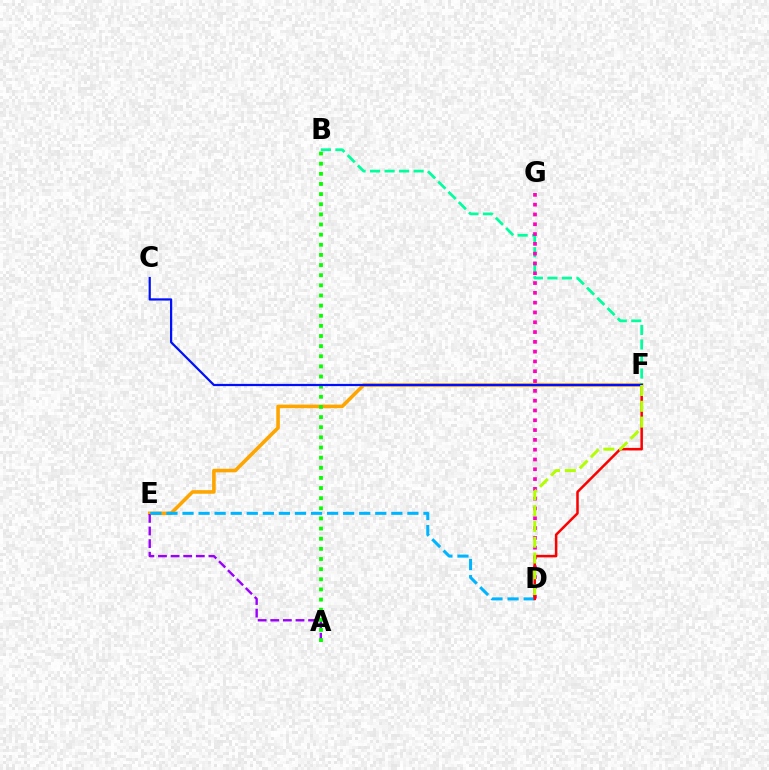{('E', 'F'): [{'color': '#ffa500', 'line_style': 'solid', 'thickness': 2.58}], ('B', 'F'): [{'color': '#00ff9d', 'line_style': 'dashed', 'thickness': 1.97}], ('A', 'E'): [{'color': '#9b00ff', 'line_style': 'dashed', 'thickness': 1.71}], ('D', 'G'): [{'color': '#ff00bd', 'line_style': 'dotted', 'thickness': 2.66}], ('D', 'E'): [{'color': '#00b5ff', 'line_style': 'dashed', 'thickness': 2.18}], ('A', 'B'): [{'color': '#08ff00', 'line_style': 'dotted', 'thickness': 2.75}], ('D', 'F'): [{'color': '#ff0000', 'line_style': 'solid', 'thickness': 1.81}, {'color': '#b3ff00', 'line_style': 'dashed', 'thickness': 2.14}], ('C', 'F'): [{'color': '#0010ff', 'line_style': 'solid', 'thickness': 1.6}]}